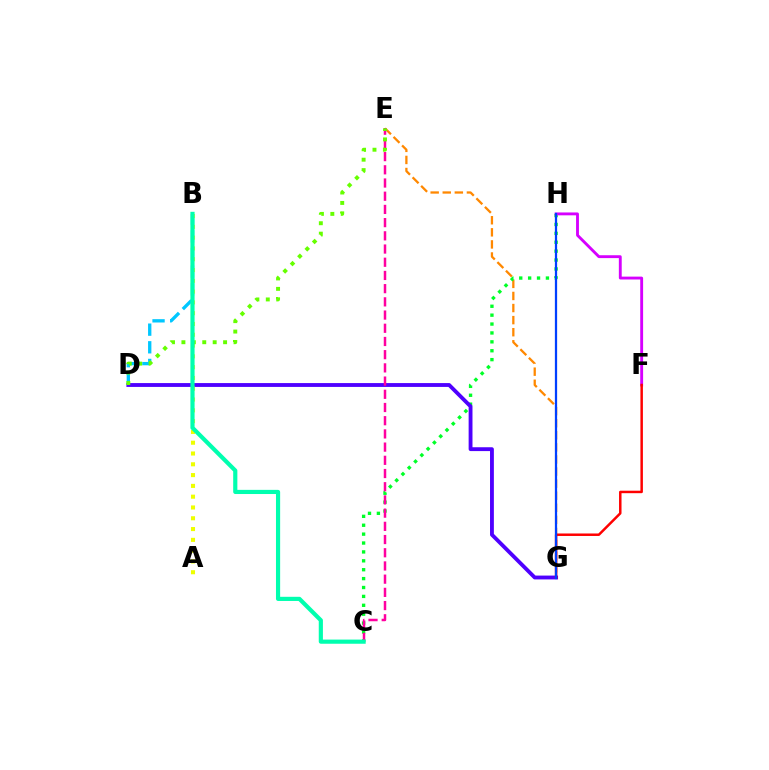{('B', 'D'): [{'color': '#00c7ff', 'line_style': 'dashed', 'thickness': 2.4}], ('E', 'G'): [{'color': '#ff8800', 'line_style': 'dashed', 'thickness': 1.64}], ('C', 'H'): [{'color': '#00ff27', 'line_style': 'dotted', 'thickness': 2.42}], ('D', 'G'): [{'color': '#4f00ff', 'line_style': 'solid', 'thickness': 2.77}], ('A', 'B'): [{'color': '#eeff00', 'line_style': 'dotted', 'thickness': 2.93}], ('C', 'E'): [{'color': '#ff00a0', 'line_style': 'dashed', 'thickness': 1.79}], ('F', 'H'): [{'color': '#d600ff', 'line_style': 'solid', 'thickness': 2.06}], ('F', 'G'): [{'color': '#ff0000', 'line_style': 'solid', 'thickness': 1.79}], ('D', 'E'): [{'color': '#66ff00', 'line_style': 'dotted', 'thickness': 2.83}], ('G', 'H'): [{'color': '#003fff', 'line_style': 'solid', 'thickness': 1.62}], ('B', 'C'): [{'color': '#00ffaf', 'line_style': 'solid', 'thickness': 3.0}]}